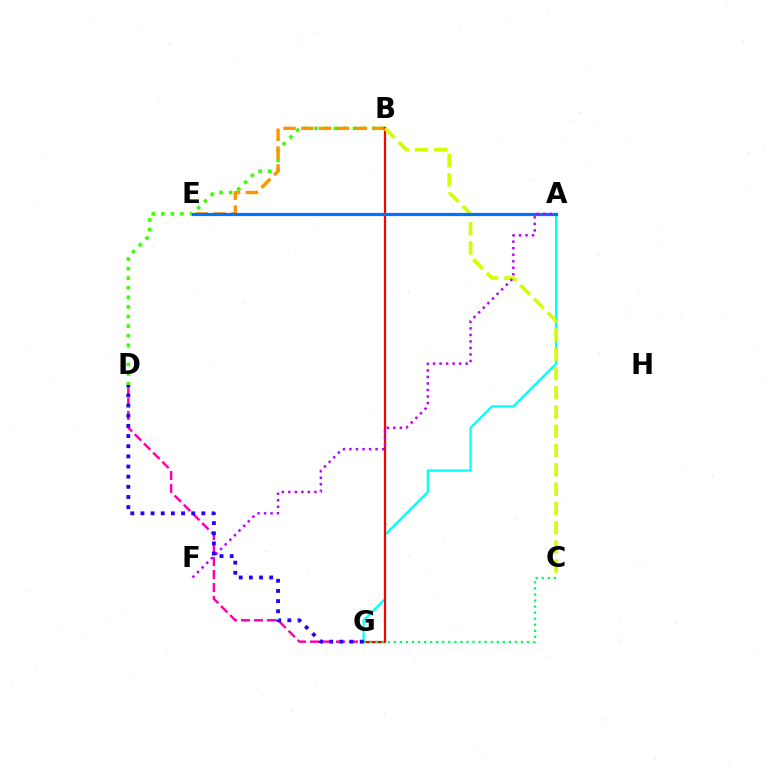{('B', 'D'): [{'color': '#3dff00', 'line_style': 'dotted', 'thickness': 2.6}], ('D', 'G'): [{'color': '#ff00ac', 'line_style': 'dashed', 'thickness': 1.76}, {'color': '#2500ff', 'line_style': 'dotted', 'thickness': 2.76}], ('A', 'G'): [{'color': '#00fff6', 'line_style': 'solid', 'thickness': 1.58}], ('B', 'E'): [{'color': '#ff9400', 'line_style': 'dashed', 'thickness': 2.42}], ('B', 'G'): [{'color': '#ff0000', 'line_style': 'solid', 'thickness': 1.6}], ('B', 'C'): [{'color': '#d1ff00', 'line_style': 'dashed', 'thickness': 2.62}], ('A', 'E'): [{'color': '#0074ff', 'line_style': 'solid', 'thickness': 2.3}], ('C', 'G'): [{'color': '#00ff5c', 'line_style': 'dotted', 'thickness': 1.65}], ('A', 'F'): [{'color': '#b900ff', 'line_style': 'dotted', 'thickness': 1.77}]}